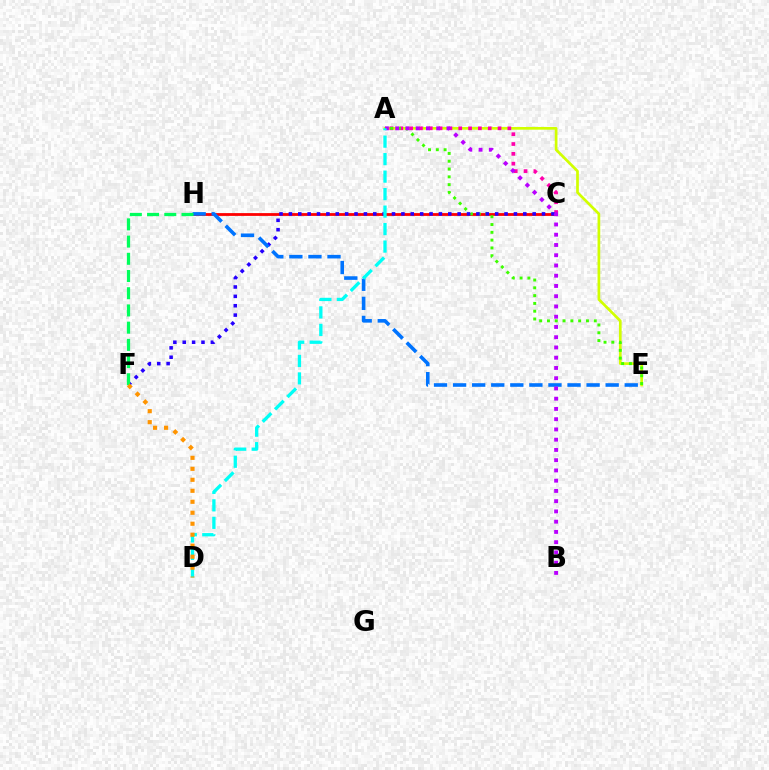{('A', 'E'): [{'color': '#d1ff00', 'line_style': 'solid', 'thickness': 1.94}, {'color': '#3dff00', 'line_style': 'dotted', 'thickness': 2.12}], ('C', 'H'): [{'color': '#ff0000', 'line_style': 'solid', 'thickness': 2.01}], ('A', 'C'): [{'color': '#ff00ac', 'line_style': 'dotted', 'thickness': 2.67}], ('C', 'F'): [{'color': '#2500ff', 'line_style': 'dotted', 'thickness': 2.55}], ('E', 'H'): [{'color': '#0074ff', 'line_style': 'dashed', 'thickness': 2.59}], ('A', 'B'): [{'color': '#b900ff', 'line_style': 'dotted', 'thickness': 2.78}], ('A', 'D'): [{'color': '#00fff6', 'line_style': 'dashed', 'thickness': 2.38}], ('F', 'H'): [{'color': '#00ff5c', 'line_style': 'dashed', 'thickness': 2.34}], ('D', 'F'): [{'color': '#ff9400', 'line_style': 'dotted', 'thickness': 2.98}]}